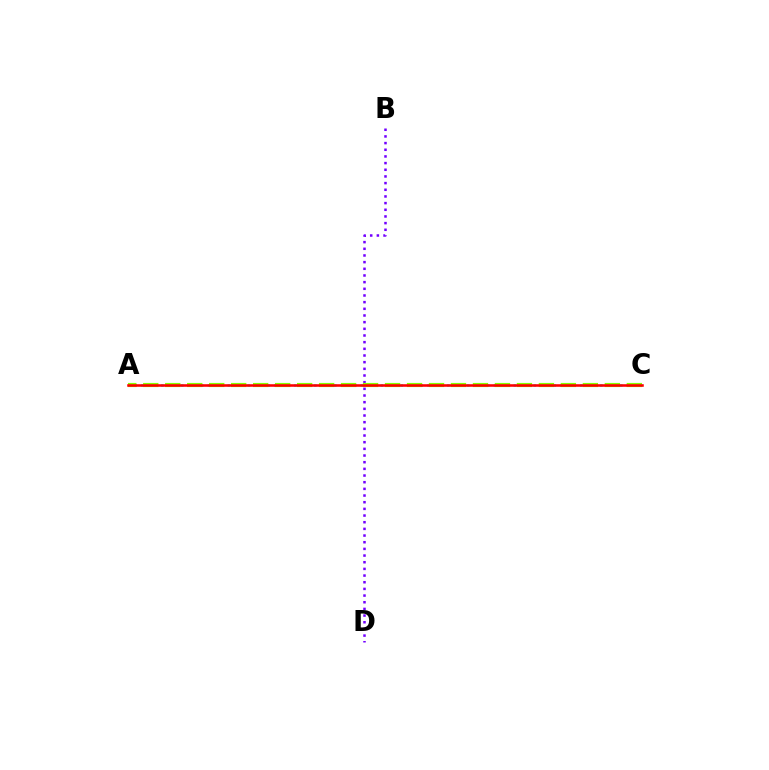{('B', 'D'): [{'color': '#7200ff', 'line_style': 'dotted', 'thickness': 1.81}], ('A', 'C'): [{'color': '#00fff6', 'line_style': 'dotted', 'thickness': 1.81}, {'color': '#84ff00', 'line_style': 'dashed', 'thickness': 2.99}, {'color': '#ff0000', 'line_style': 'solid', 'thickness': 1.85}]}